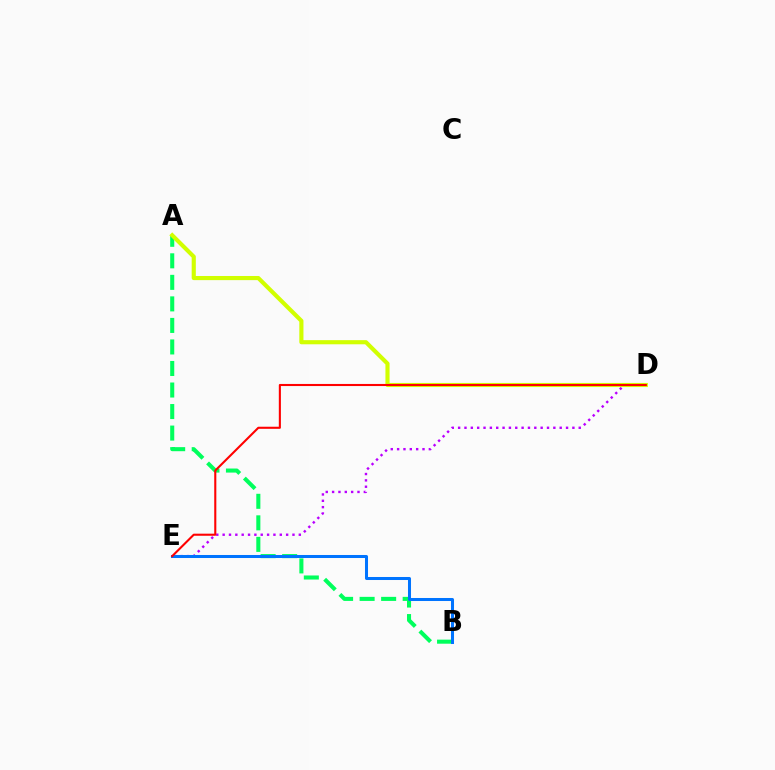{('D', 'E'): [{'color': '#b900ff', 'line_style': 'dotted', 'thickness': 1.72}, {'color': '#ff0000', 'line_style': 'solid', 'thickness': 1.51}], ('A', 'B'): [{'color': '#00ff5c', 'line_style': 'dashed', 'thickness': 2.93}], ('A', 'D'): [{'color': '#d1ff00', 'line_style': 'solid', 'thickness': 2.98}], ('B', 'E'): [{'color': '#0074ff', 'line_style': 'solid', 'thickness': 2.18}]}